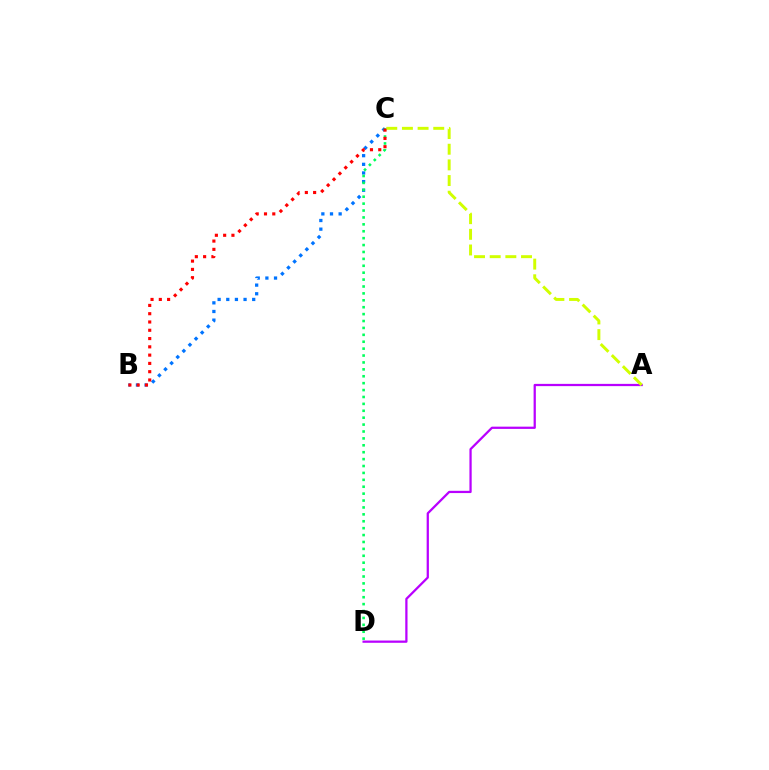{('B', 'C'): [{'color': '#0074ff', 'line_style': 'dotted', 'thickness': 2.35}, {'color': '#ff0000', 'line_style': 'dotted', 'thickness': 2.25}], ('A', 'D'): [{'color': '#b900ff', 'line_style': 'solid', 'thickness': 1.62}], ('C', 'D'): [{'color': '#00ff5c', 'line_style': 'dotted', 'thickness': 1.88}], ('A', 'C'): [{'color': '#d1ff00', 'line_style': 'dashed', 'thickness': 2.13}]}